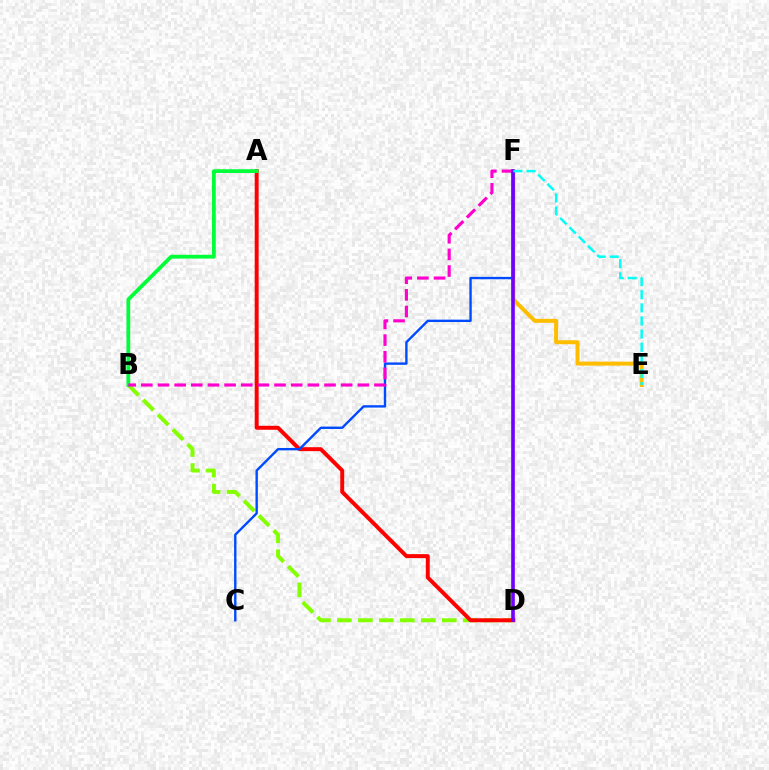{('E', 'F'): [{'color': '#ffbd00', 'line_style': 'solid', 'thickness': 2.87}, {'color': '#00fff6', 'line_style': 'dashed', 'thickness': 1.78}], ('B', 'D'): [{'color': '#84ff00', 'line_style': 'dashed', 'thickness': 2.85}], ('A', 'D'): [{'color': '#ff0000', 'line_style': 'solid', 'thickness': 2.84}], ('C', 'F'): [{'color': '#004bff', 'line_style': 'solid', 'thickness': 1.71}], ('A', 'B'): [{'color': '#00ff39', 'line_style': 'solid', 'thickness': 2.71}], ('B', 'F'): [{'color': '#ff00cf', 'line_style': 'dashed', 'thickness': 2.26}], ('D', 'F'): [{'color': '#7200ff', 'line_style': 'solid', 'thickness': 2.62}]}